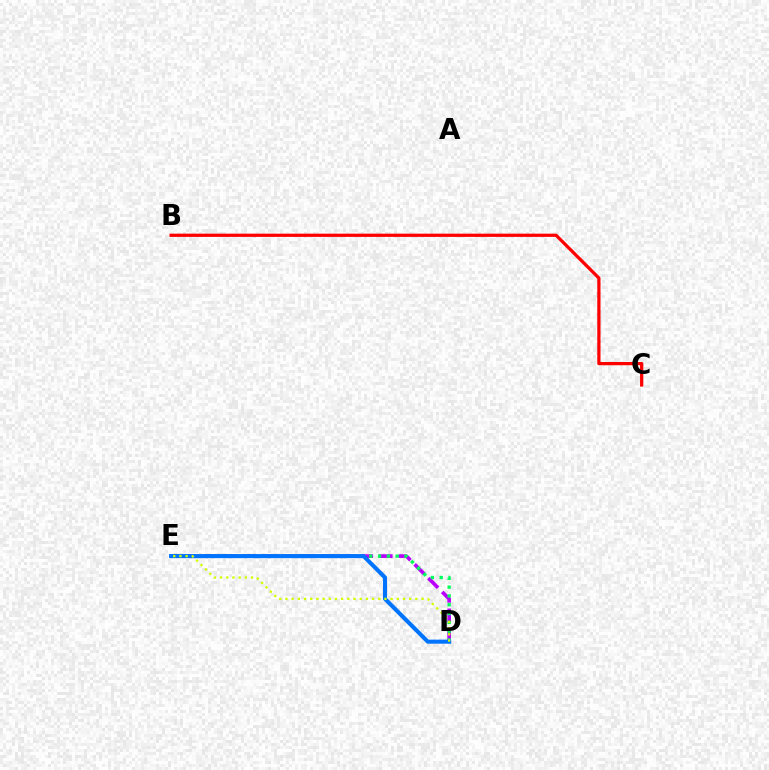{('D', 'E'): [{'color': '#b900ff', 'line_style': 'dashed', 'thickness': 2.65}, {'color': '#00ff5c', 'line_style': 'dotted', 'thickness': 2.39}, {'color': '#0074ff', 'line_style': 'solid', 'thickness': 2.94}, {'color': '#d1ff00', 'line_style': 'dotted', 'thickness': 1.68}], ('B', 'C'): [{'color': '#ff0000', 'line_style': 'solid', 'thickness': 2.33}]}